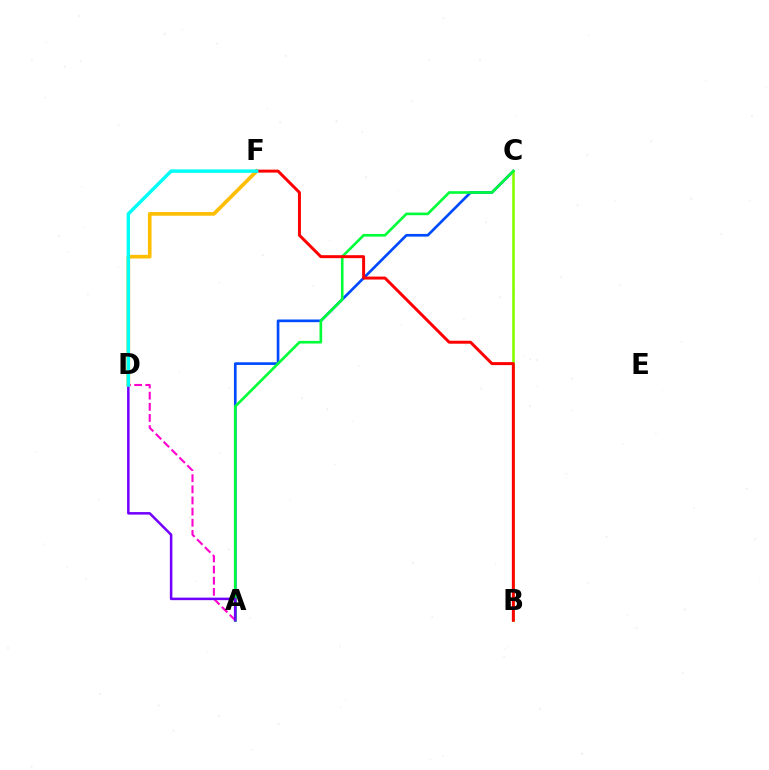{('A', 'C'): [{'color': '#004bff', 'line_style': 'solid', 'thickness': 1.93}, {'color': '#00ff39', 'line_style': 'solid', 'thickness': 1.91}], ('A', 'D'): [{'color': '#ff00cf', 'line_style': 'dashed', 'thickness': 1.51}, {'color': '#7200ff', 'line_style': 'solid', 'thickness': 1.82}], ('D', 'F'): [{'color': '#ffbd00', 'line_style': 'solid', 'thickness': 2.62}, {'color': '#00fff6', 'line_style': 'solid', 'thickness': 2.46}], ('B', 'C'): [{'color': '#84ff00', 'line_style': 'solid', 'thickness': 1.88}], ('B', 'F'): [{'color': '#ff0000', 'line_style': 'solid', 'thickness': 2.14}]}